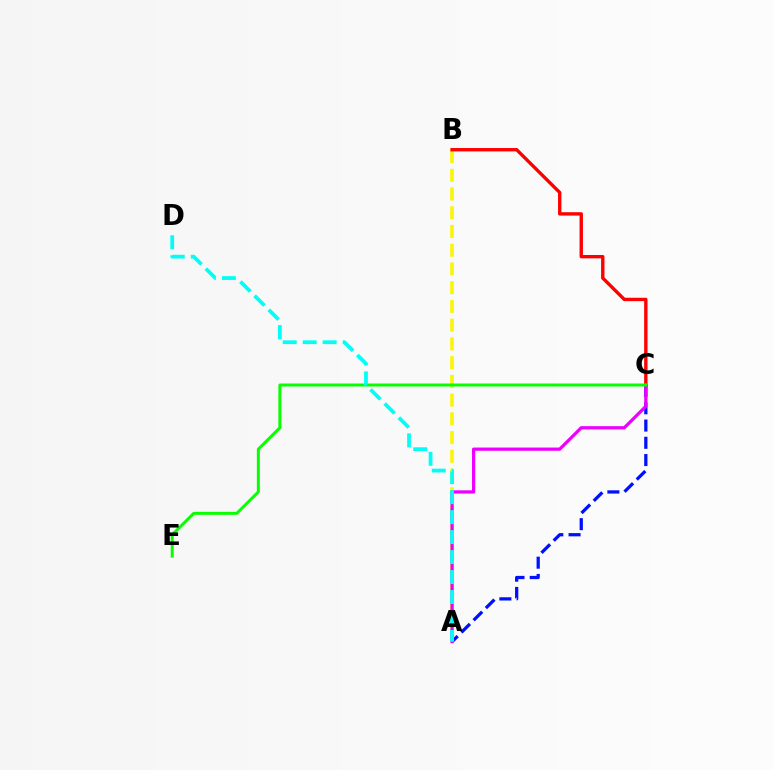{('A', 'B'): [{'color': '#fcf500', 'line_style': 'dashed', 'thickness': 2.55}], ('A', 'C'): [{'color': '#0010ff', 'line_style': 'dashed', 'thickness': 2.34}, {'color': '#ee00ff', 'line_style': 'solid', 'thickness': 2.34}], ('B', 'C'): [{'color': '#ff0000', 'line_style': 'solid', 'thickness': 2.43}], ('C', 'E'): [{'color': '#08ff00', 'line_style': 'solid', 'thickness': 2.15}], ('A', 'D'): [{'color': '#00fff6', 'line_style': 'dashed', 'thickness': 2.71}]}